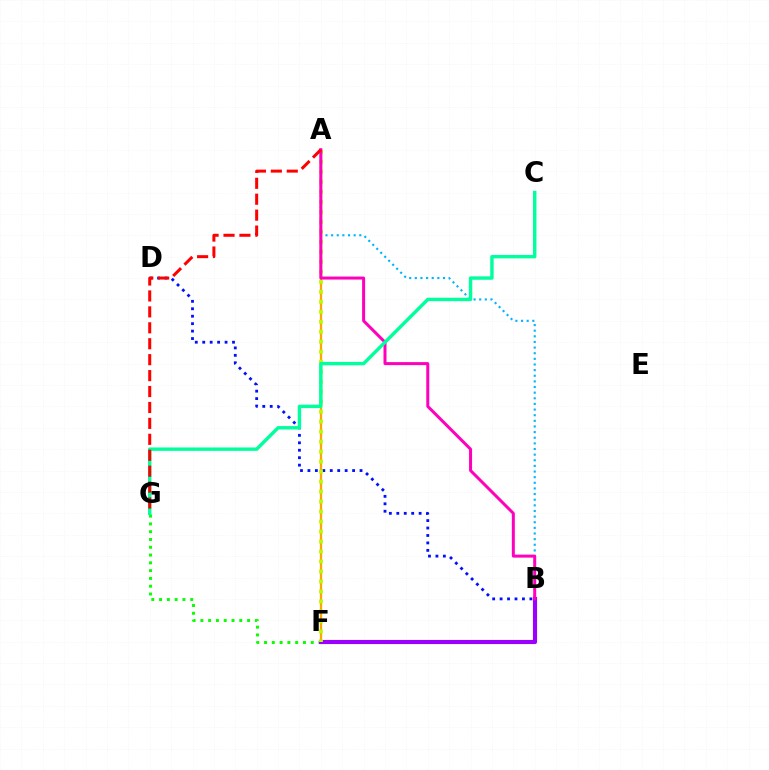{('B', 'D'): [{'color': '#0010ff', 'line_style': 'dotted', 'thickness': 2.02}], ('F', 'G'): [{'color': '#08ff00', 'line_style': 'dotted', 'thickness': 2.12}], ('A', 'F'): [{'color': '#ffa500', 'line_style': 'solid', 'thickness': 1.64}, {'color': '#b3ff00', 'line_style': 'dotted', 'thickness': 2.71}], ('B', 'F'): [{'color': '#9b00ff', 'line_style': 'solid', 'thickness': 2.97}], ('A', 'B'): [{'color': '#00b5ff', 'line_style': 'dotted', 'thickness': 1.53}, {'color': '#ff00bd', 'line_style': 'solid', 'thickness': 2.16}], ('C', 'G'): [{'color': '#00ff9d', 'line_style': 'solid', 'thickness': 2.45}], ('A', 'G'): [{'color': '#ff0000', 'line_style': 'dashed', 'thickness': 2.16}]}